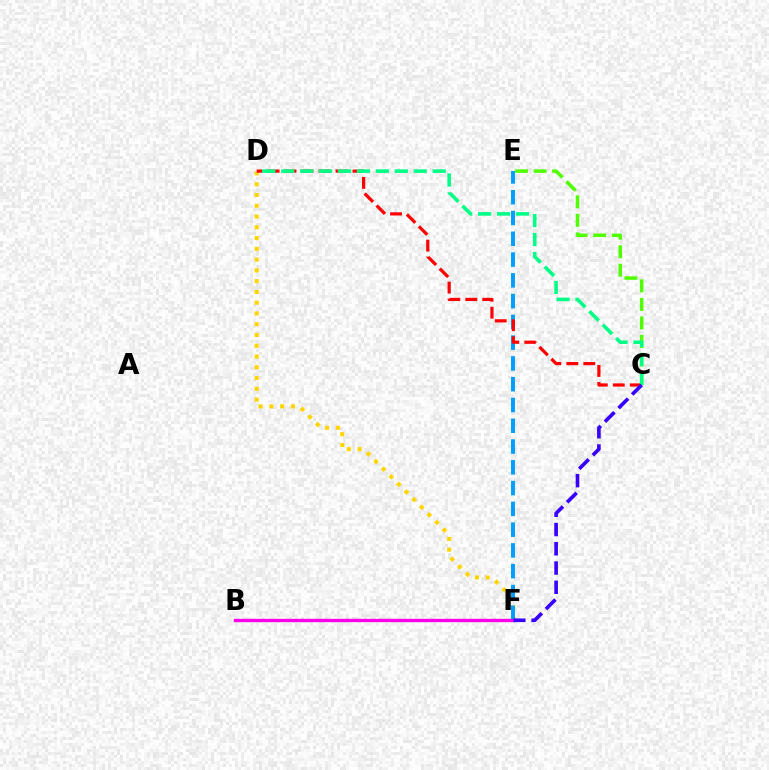{('D', 'F'): [{'color': '#ffd500', 'line_style': 'dotted', 'thickness': 2.93}], ('E', 'F'): [{'color': '#009eff', 'line_style': 'dashed', 'thickness': 2.82}], ('C', 'D'): [{'color': '#ff0000', 'line_style': 'dashed', 'thickness': 2.3}, {'color': '#00ff86', 'line_style': 'dashed', 'thickness': 2.57}], ('B', 'F'): [{'color': '#ff00ed', 'line_style': 'solid', 'thickness': 2.41}], ('C', 'E'): [{'color': '#4fff00', 'line_style': 'dashed', 'thickness': 2.52}], ('C', 'F'): [{'color': '#3700ff', 'line_style': 'dashed', 'thickness': 2.62}]}